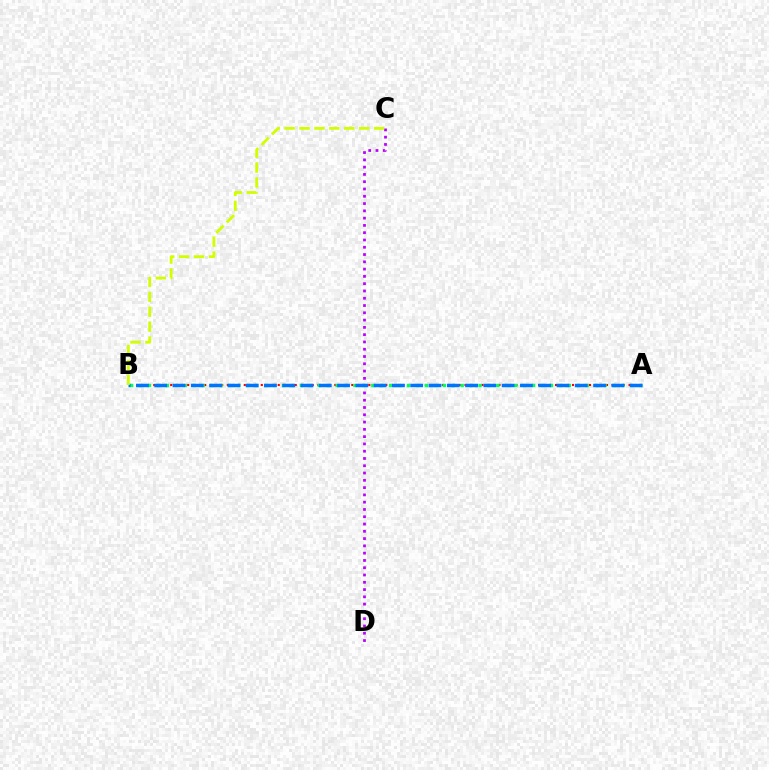{('A', 'B'): [{'color': '#ff0000', 'line_style': 'dotted', 'thickness': 1.54}, {'color': '#00ff5c', 'line_style': 'dotted', 'thickness': 2.43}, {'color': '#0074ff', 'line_style': 'dashed', 'thickness': 2.48}], ('C', 'D'): [{'color': '#b900ff', 'line_style': 'dotted', 'thickness': 1.98}], ('B', 'C'): [{'color': '#d1ff00', 'line_style': 'dashed', 'thickness': 2.03}]}